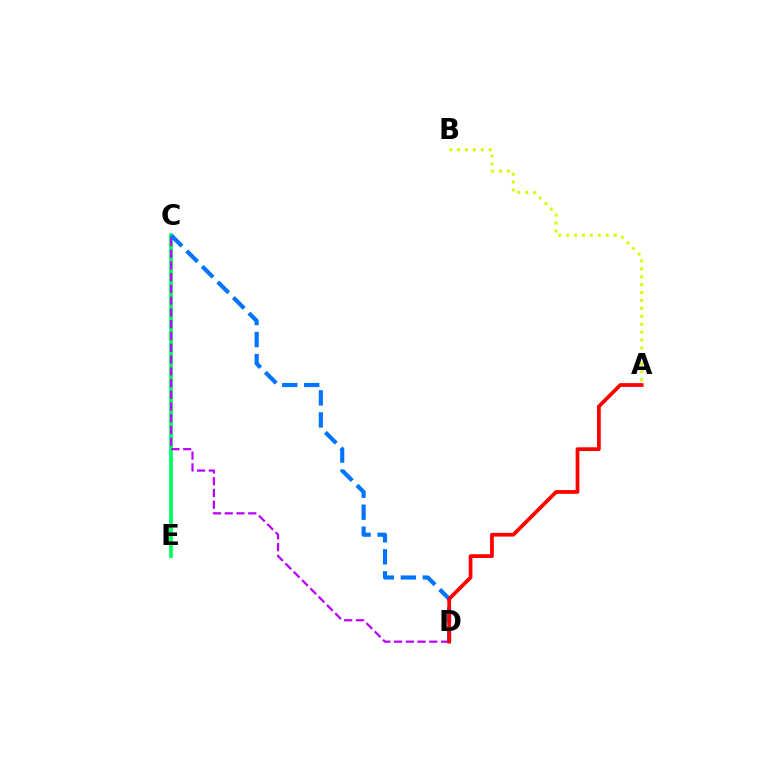{('C', 'E'): [{'color': '#00ff5c', 'line_style': 'solid', 'thickness': 2.67}], ('C', 'D'): [{'color': '#b900ff', 'line_style': 'dashed', 'thickness': 1.6}, {'color': '#0074ff', 'line_style': 'dashed', 'thickness': 2.99}], ('A', 'D'): [{'color': '#ff0000', 'line_style': 'solid', 'thickness': 2.69}], ('A', 'B'): [{'color': '#d1ff00', 'line_style': 'dotted', 'thickness': 2.15}]}